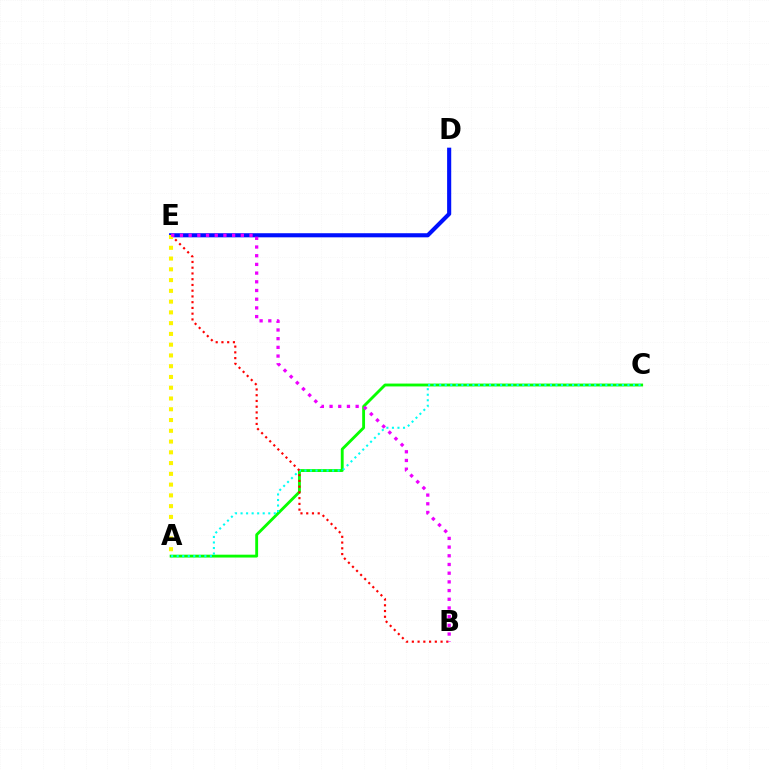{('A', 'C'): [{'color': '#08ff00', 'line_style': 'solid', 'thickness': 2.06}, {'color': '#00fff6', 'line_style': 'dotted', 'thickness': 1.5}], ('B', 'E'): [{'color': '#ff0000', 'line_style': 'dotted', 'thickness': 1.56}, {'color': '#ee00ff', 'line_style': 'dotted', 'thickness': 2.36}], ('D', 'E'): [{'color': '#0010ff', 'line_style': 'solid', 'thickness': 2.96}], ('A', 'E'): [{'color': '#fcf500', 'line_style': 'dotted', 'thickness': 2.92}]}